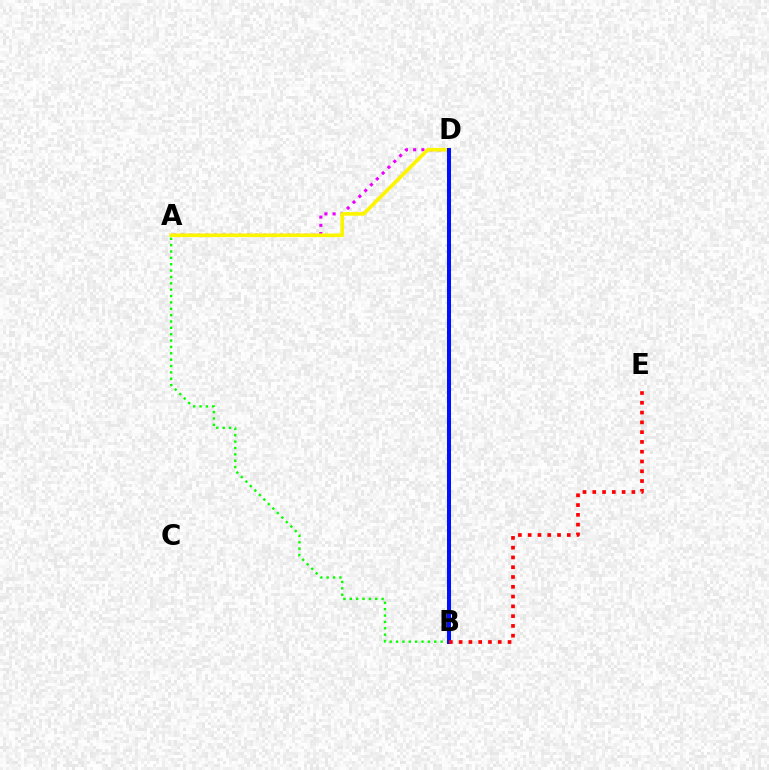{('B', 'D'): [{'color': '#00fff6', 'line_style': 'dashed', 'thickness': 1.71}, {'color': '#0010ff', 'line_style': 'solid', 'thickness': 2.89}], ('A', 'D'): [{'color': '#ee00ff', 'line_style': 'dotted', 'thickness': 2.24}, {'color': '#fcf500', 'line_style': 'solid', 'thickness': 2.62}], ('A', 'B'): [{'color': '#08ff00', 'line_style': 'dotted', 'thickness': 1.73}], ('B', 'E'): [{'color': '#ff0000', 'line_style': 'dotted', 'thickness': 2.66}]}